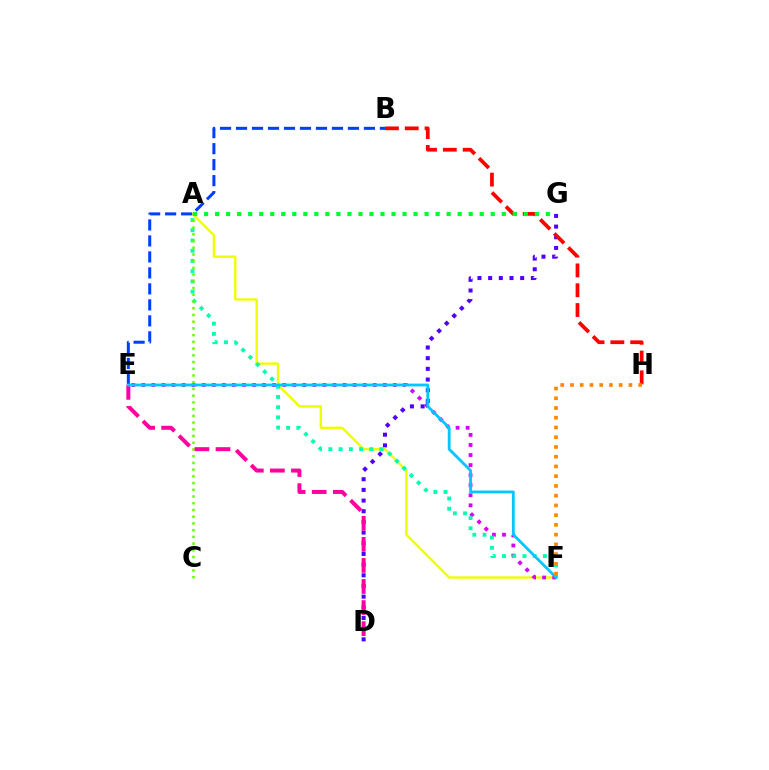{('A', 'F'): [{'color': '#eeff00', 'line_style': 'solid', 'thickness': 1.7}, {'color': '#00ffaf', 'line_style': 'dotted', 'thickness': 2.78}], ('D', 'G'): [{'color': '#4f00ff', 'line_style': 'dotted', 'thickness': 2.9}], ('B', 'H'): [{'color': '#ff0000', 'line_style': 'dashed', 'thickness': 2.69}], ('B', 'E'): [{'color': '#003fff', 'line_style': 'dashed', 'thickness': 2.17}], ('E', 'F'): [{'color': '#d600ff', 'line_style': 'dotted', 'thickness': 2.73}, {'color': '#00c7ff', 'line_style': 'solid', 'thickness': 2.03}], ('A', 'C'): [{'color': '#66ff00', 'line_style': 'dotted', 'thickness': 1.83}], ('D', 'E'): [{'color': '#ff00a0', 'line_style': 'dashed', 'thickness': 2.86}], ('A', 'G'): [{'color': '#00ff27', 'line_style': 'dotted', 'thickness': 3.0}], ('F', 'H'): [{'color': '#ff8800', 'line_style': 'dotted', 'thickness': 2.65}]}